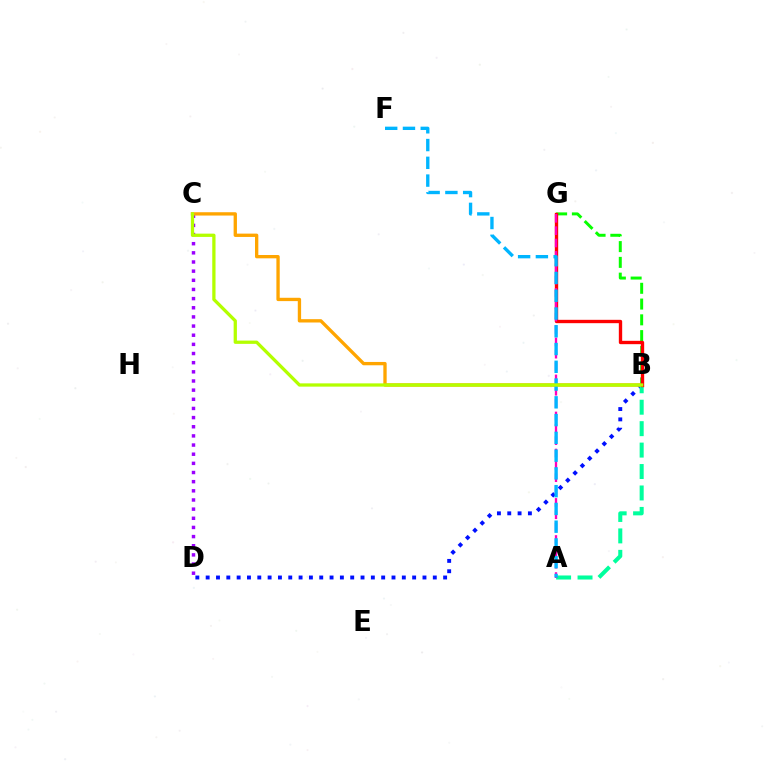{('B', 'D'): [{'color': '#0010ff', 'line_style': 'dotted', 'thickness': 2.8}], ('A', 'B'): [{'color': '#00ff9d', 'line_style': 'dashed', 'thickness': 2.91}], ('C', 'D'): [{'color': '#9b00ff', 'line_style': 'dotted', 'thickness': 2.49}], ('B', 'G'): [{'color': '#08ff00', 'line_style': 'dashed', 'thickness': 2.14}, {'color': '#ff0000', 'line_style': 'solid', 'thickness': 2.41}], ('B', 'C'): [{'color': '#ffa500', 'line_style': 'solid', 'thickness': 2.39}, {'color': '#b3ff00', 'line_style': 'solid', 'thickness': 2.36}], ('A', 'G'): [{'color': '#ff00bd', 'line_style': 'dashed', 'thickness': 1.68}], ('A', 'F'): [{'color': '#00b5ff', 'line_style': 'dashed', 'thickness': 2.41}]}